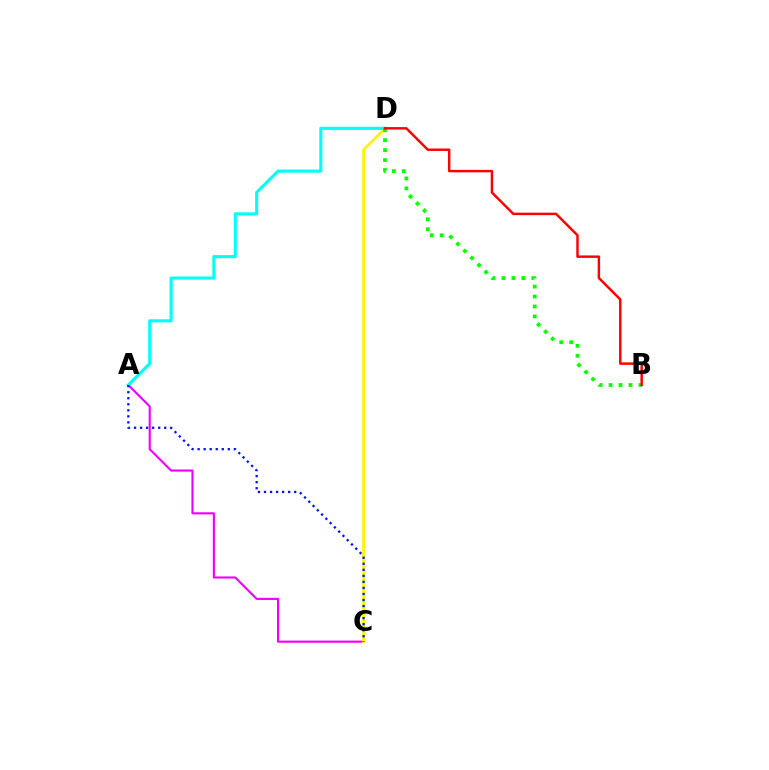{('A', 'C'): [{'color': '#ee00ff', 'line_style': 'solid', 'thickness': 1.53}, {'color': '#0010ff', 'line_style': 'dotted', 'thickness': 1.64}], ('C', 'D'): [{'color': '#fcf500', 'line_style': 'solid', 'thickness': 2.0}], ('A', 'D'): [{'color': '#00fff6', 'line_style': 'solid', 'thickness': 2.23}], ('B', 'D'): [{'color': '#08ff00', 'line_style': 'dotted', 'thickness': 2.7}, {'color': '#ff0000', 'line_style': 'solid', 'thickness': 1.77}]}